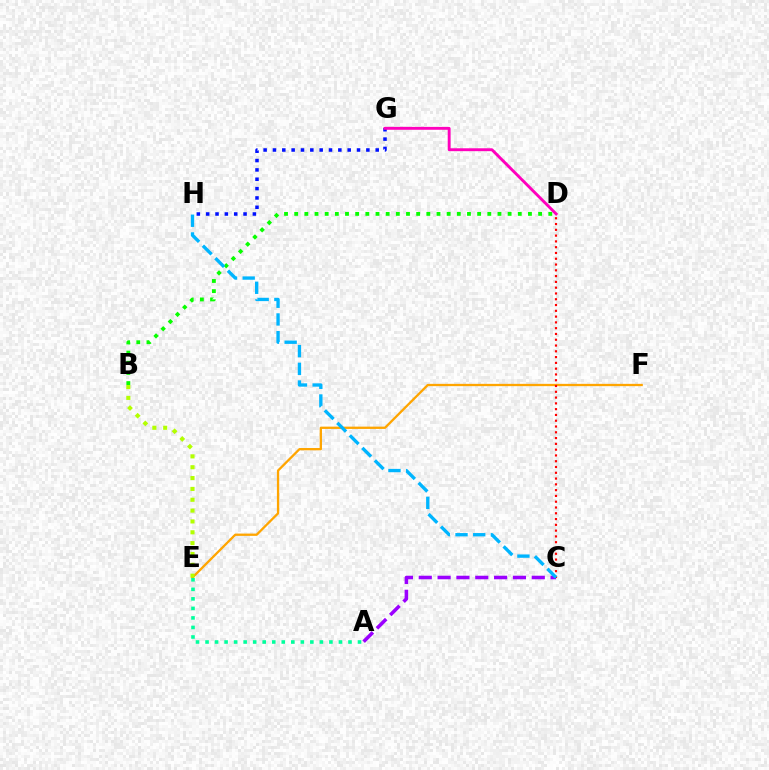{('A', 'C'): [{'color': '#9b00ff', 'line_style': 'dashed', 'thickness': 2.56}], ('E', 'F'): [{'color': '#ffa500', 'line_style': 'solid', 'thickness': 1.66}], ('B', 'E'): [{'color': '#b3ff00', 'line_style': 'dotted', 'thickness': 2.95}], ('A', 'E'): [{'color': '#00ff9d', 'line_style': 'dotted', 'thickness': 2.59}], ('B', 'D'): [{'color': '#08ff00', 'line_style': 'dotted', 'thickness': 2.76}], ('G', 'H'): [{'color': '#0010ff', 'line_style': 'dotted', 'thickness': 2.54}], ('D', 'G'): [{'color': '#ff00bd', 'line_style': 'solid', 'thickness': 2.08}], ('C', 'D'): [{'color': '#ff0000', 'line_style': 'dotted', 'thickness': 1.57}], ('C', 'H'): [{'color': '#00b5ff', 'line_style': 'dashed', 'thickness': 2.4}]}